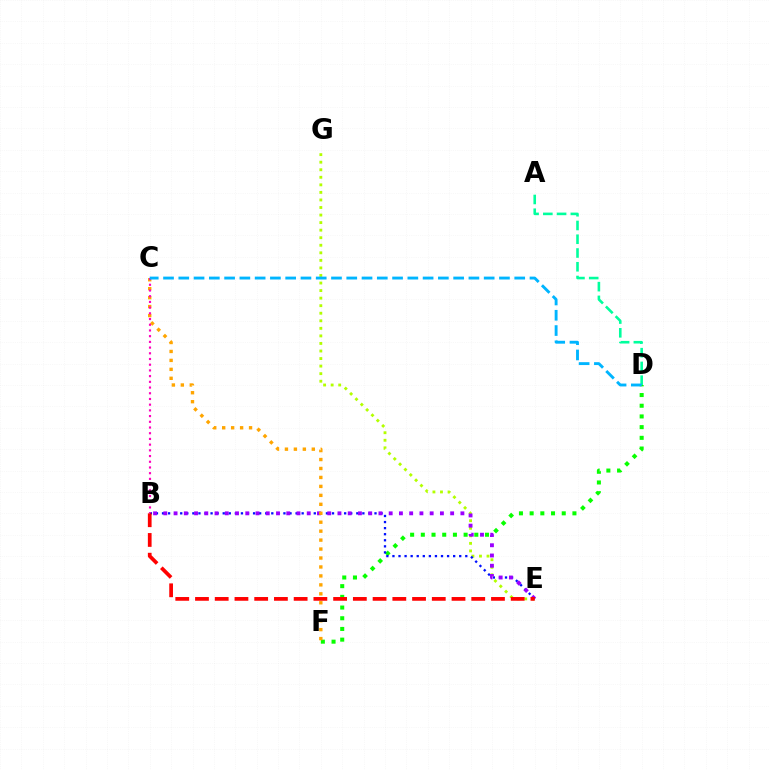{('E', 'G'): [{'color': '#b3ff00', 'line_style': 'dotted', 'thickness': 2.05}], ('D', 'F'): [{'color': '#08ff00', 'line_style': 'dotted', 'thickness': 2.91}], ('B', 'E'): [{'color': '#0010ff', 'line_style': 'dotted', 'thickness': 1.65}, {'color': '#9b00ff', 'line_style': 'dotted', 'thickness': 2.78}, {'color': '#ff0000', 'line_style': 'dashed', 'thickness': 2.68}], ('C', 'F'): [{'color': '#ffa500', 'line_style': 'dotted', 'thickness': 2.43}], ('A', 'D'): [{'color': '#00ff9d', 'line_style': 'dashed', 'thickness': 1.87}], ('B', 'C'): [{'color': '#ff00bd', 'line_style': 'dotted', 'thickness': 1.55}], ('C', 'D'): [{'color': '#00b5ff', 'line_style': 'dashed', 'thickness': 2.07}]}